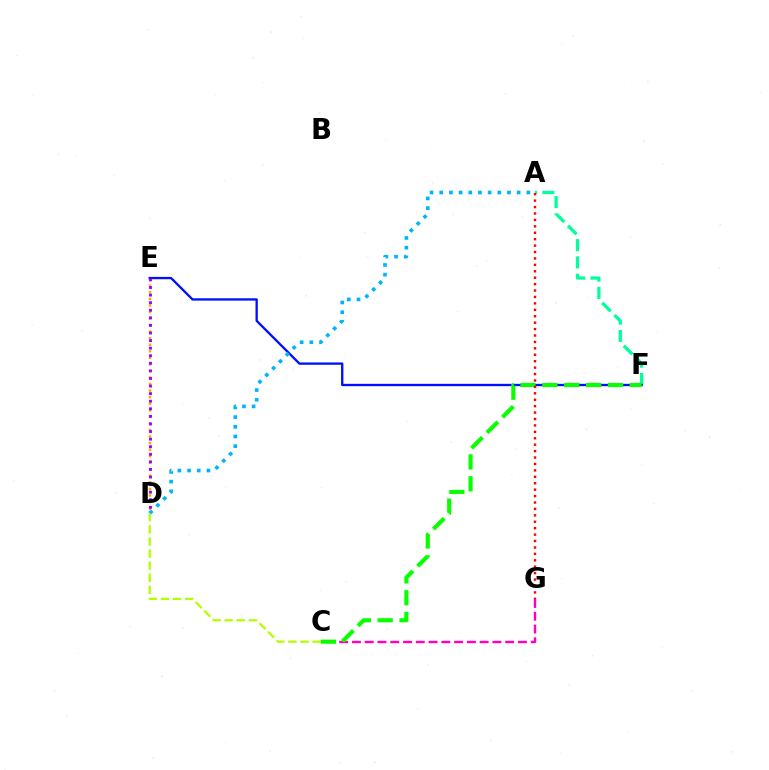{('D', 'E'): [{'color': '#ffa500', 'line_style': 'dotted', 'thickness': 1.78}, {'color': '#9b00ff', 'line_style': 'dotted', 'thickness': 2.06}], ('C', 'G'): [{'color': '#ff00bd', 'line_style': 'dashed', 'thickness': 1.73}], ('A', 'F'): [{'color': '#00ff9d', 'line_style': 'dashed', 'thickness': 2.35}], ('E', 'F'): [{'color': '#0010ff', 'line_style': 'solid', 'thickness': 1.67}], ('C', 'F'): [{'color': '#08ff00', 'line_style': 'dashed', 'thickness': 2.97}], ('A', 'D'): [{'color': '#00b5ff', 'line_style': 'dotted', 'thickness': 2.63}], ('A', 'G'): [{'color': '#ff0000', 'line_style': 'dotted', 'thickness': 1.75}], ('C', 'D'): [{'color': '#b3ff00', 'line_style': 'dashed', 'thickness': 1.64}]}